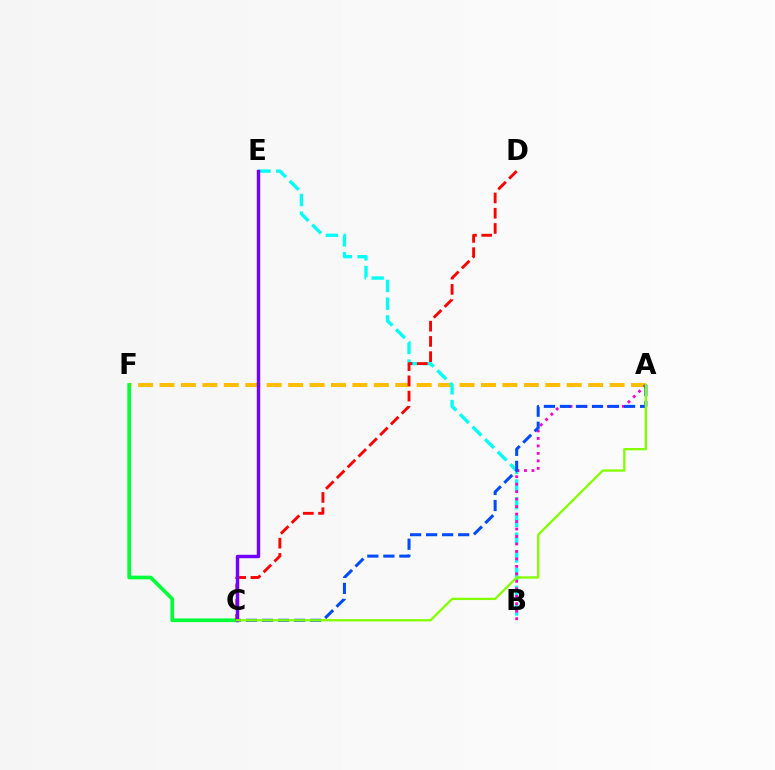{('A', 'F'): [{'color': '#ffbd00', 'line_style': 'dashed', 'thickness': 2.91}], ('B', 'E'): [{'color': '#00fff6', 'line_style': 'dashed', 'thickness': 2.41}], ('C', 'F'): [{'color': '#00ff39', 'line_style': 'solid', 'thickness': 2.66}], ('A', 'B'): [{'color': '#ff00cf', 'line_style': 'dotted', 'thickness': 2.03}], ('A', 'C'): [{'color': '#004bff', 'line_style': 'dashed', 'thickness': 2.18}, {'color': '#84ff00', 'line_style': 'solid', 'thickness': 1.66}], ('C', 'D'): [{'color': '#ff0000', 'line_style': 'dashed', 'thickness': 2.07}], ('C', 'E'): [{'color': '#7200ff', 'line_style': 'solid', 'thickness': 2.47}]}